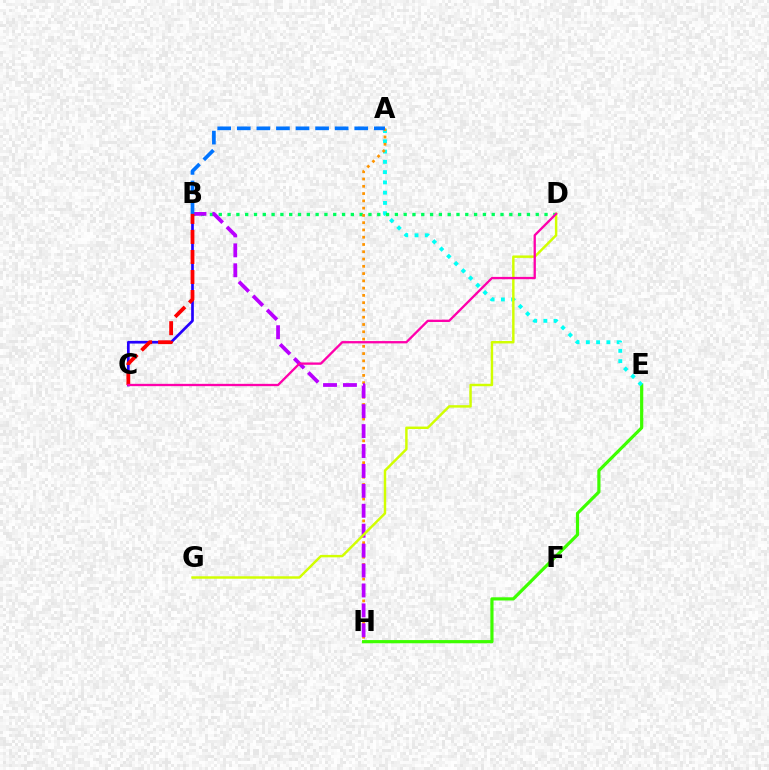{('E', 'H'): [{'color': '#3dff00', 'line_style': 'solid', 'thickness': 2.29}], ('A', 'E'): [{'color': '#00fff6', 'line_style': 'dotted', 'thickness': 2.79}], ('B', 'D'): [{'color': '#00ff5c', 'line_style': 'dotted', 'thickness': 2.39}], ('A', 'H'): [{'color': '#ff9400', 'line_style': 'dotted', 'thickness': 1.98}], ('B', 'C'): [{'color': '#2500ff', 'line_style': 'solid', 'thickness': 1.93}, {'color': '#ff0000', 'line_style': 'dashed', 'thickness': 2.72}], ('B', 'H'): [{'color': '#b900ff', 'line_style': 'dashed', 'thickness': 2.71}], ('A', 'B'): [{'color': '#0074ff', 'line_style': 'dashed', 'thickness': 2.66}], ('D', 'G'): [{'color': '#d1ff00', 'line_style': 'solid', 'thickness': 1.76}], ('C', 'D'): [{'color': '#ff00ac', 'line_style': 'solid', 'thickness': 1.66}]}